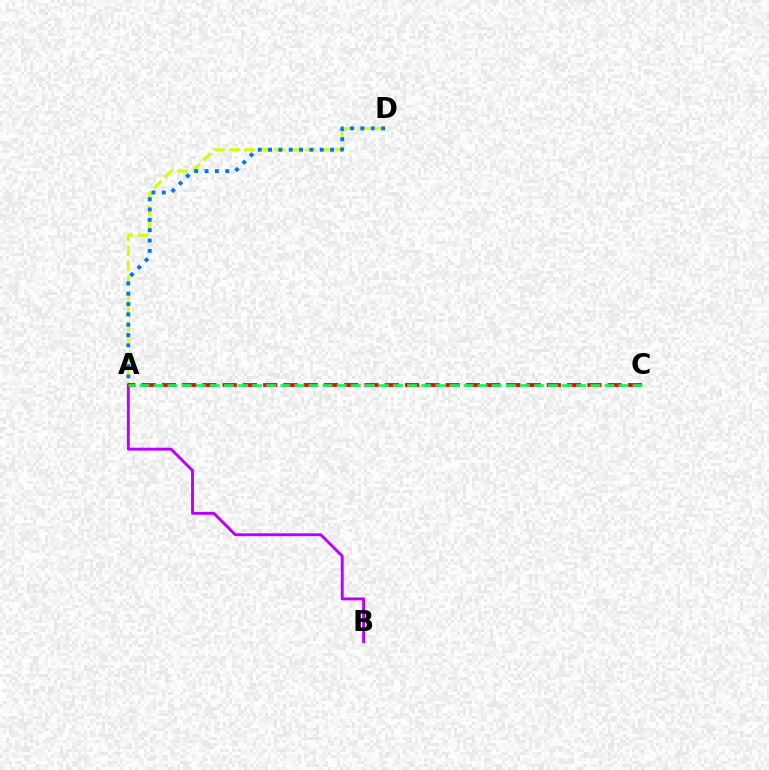{('A', 'D'): [{'color': '#d1ff00', 'line_style': 'dashed', 'thickness': 2.06}, {'color': '#0074ff', 'line_style': 'dotted', 'thickness': 2.81}], ('A', 'B'): [{'color': '#b900ff', 'line_style': 'solid', 'thickness': 2.09}], ('A', 'C'): [{'color': '#ff0000', 'line_style': 'dashed', 'thickness': 2.75}, {'color': '#00ff5c', 'line_style': 'dashed', 'thickness': 1.91}]}